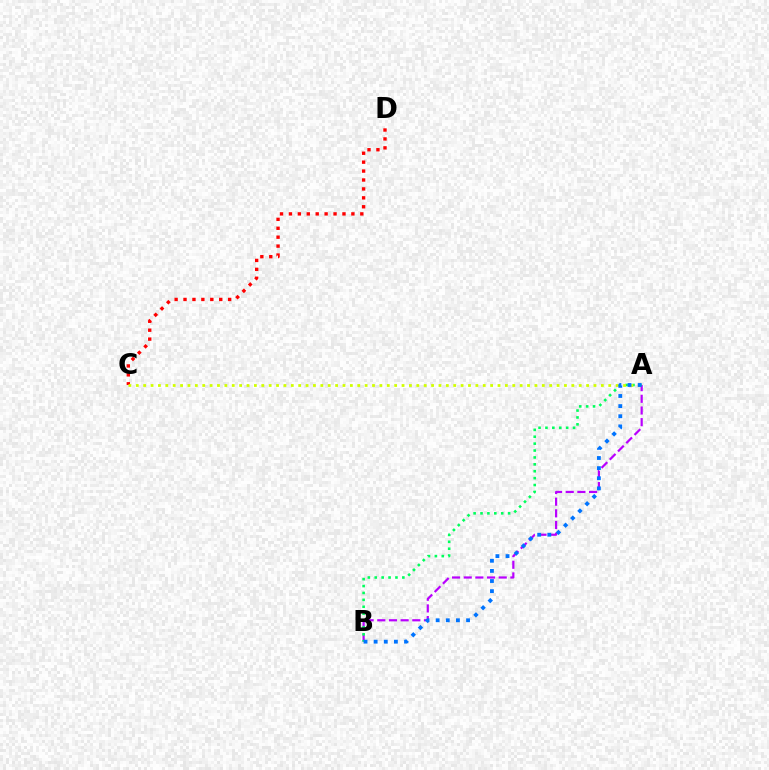{('C', 'D'): [{'color': '#ff0000', 'line_style': 'dotted', 'thickness': 2.42}], ('A', 'B'): [{'color': '#b900ff', 'line_style': 'dashed', 'thickness': 1.59}, {'color': '#00ff5c', 'line_style': 'dotted', 'thickness': 1.87}, {'color': '#0074ff', 'line_style': 'dotted', 'thickness': 2.75}], ('A', 'C'): [{'color': '#d1ff00', 'line_style': 'dotted', 'thickness': 2.01}]}